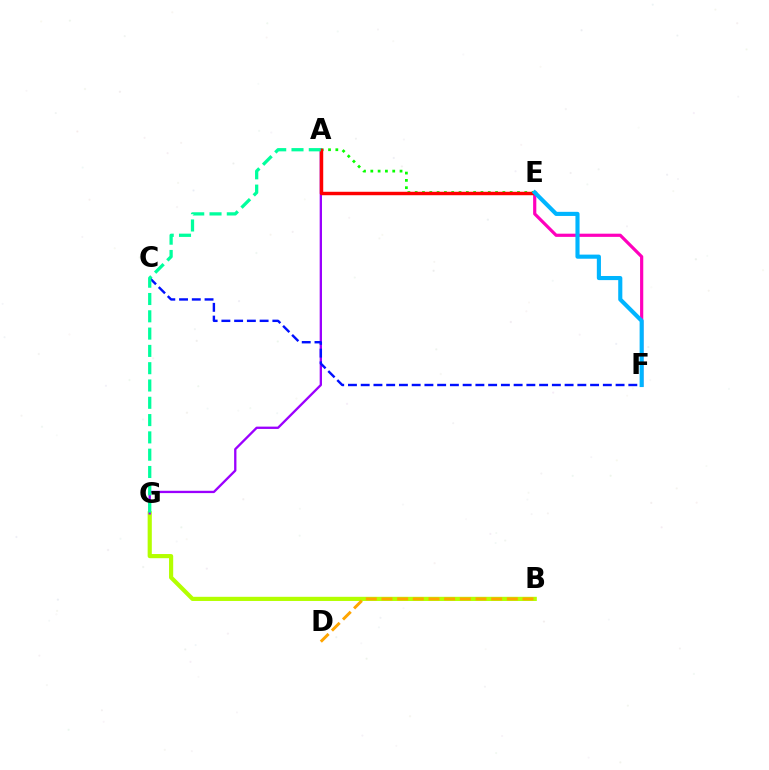{('B', 'G'): [{'color': '#b3ff00', 'line_style': 'solid', 'thickness': 3.0}], ('B', 'D'): [{'color': '#ffa500', 'line_style': 'dashed', 'thickness': 2.13}], ('E', 'F'): [{'color': '#ff00bd', 'line_style': 'solid', 'thickness': 2.3}, {'color': '#00b5ff', 'line_style': 'solid', 'thickness': 2.97}], ('A', 'E'): [{'color': '#08ff00', 'line_style': 'dotted', 'thickness': 1.99}, {'color': '#ff0000', 'line_style': 'solid', 'thickness': 2.48}], ('A', 'G'): [{'color': '#9b00ff', 'line_style': 'solid', 'thickness': 1.67}, {'color': '#00ff9d', 'line_style': 'dashed', 'thickness': 2.35}], ('C', 'F'): [{'color': '#0010ff', 'line_style': 'dashed', 'thickness': 1.73}]}